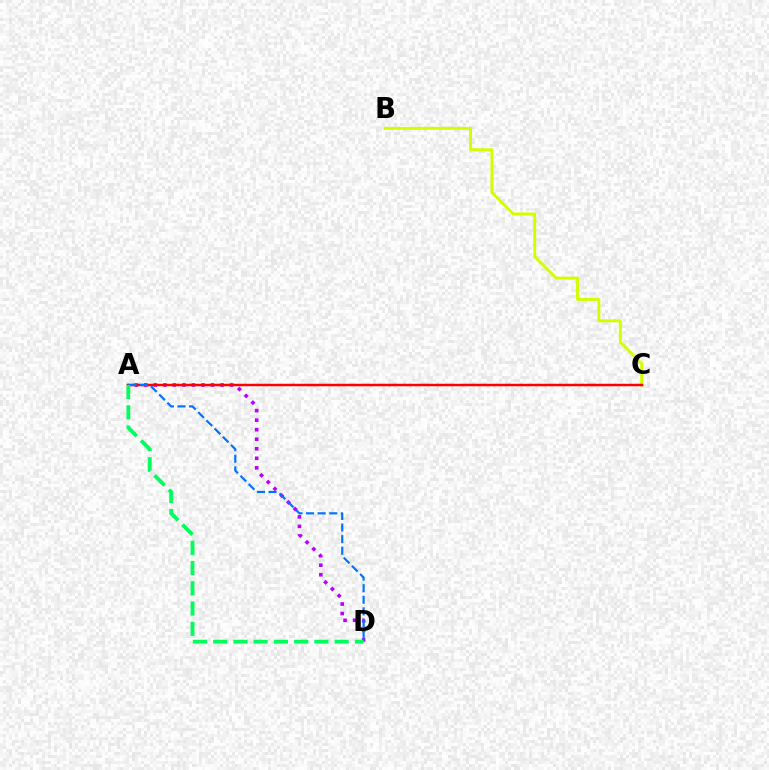{('B', 'C'): [{'color': '#d1ff00', 'line_style': 'solid', 'thickness': 2.1}], ('A', 'D'): [{'color': '#b900ff', 'line_style': 'dotted', 'thickness': 2.59}, {'color': '#0074ff', 'line_style': 'dashed', 'thickness': 1.57}, {'color': '#00ff5c', 'line_style': 'dashed', 'thickness': 2.75}], ('A', 'C'): [{'color': '#ff0000', 'line_style': 'solid', 'thickness': 1.79}]}